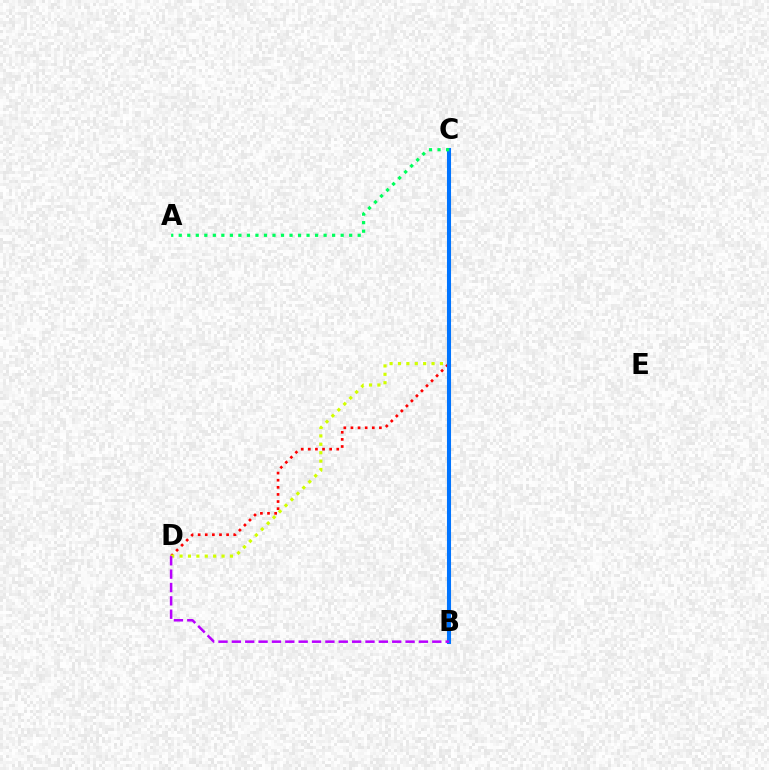{('C', 'D'): [{'color': '#ff0000', 'line_style': 'dotted', 'thickness': 1.93}, {'color': '#d1ff00', 'line_style': 'dotted', 'thickness': 2.28}], ('B', 'C'): [{'color': '#0074ff', 'line_style': 'solid', 'thickness': 2.93}], ('A', 'C'): [{'color': '#00ff5c', 'line_style': 'dotted', 'thickness': 2.32}], ('B', 'D'): [{'color': '#b900ff', 'line_style': 'dashed', 'thickness': 1.82}]}